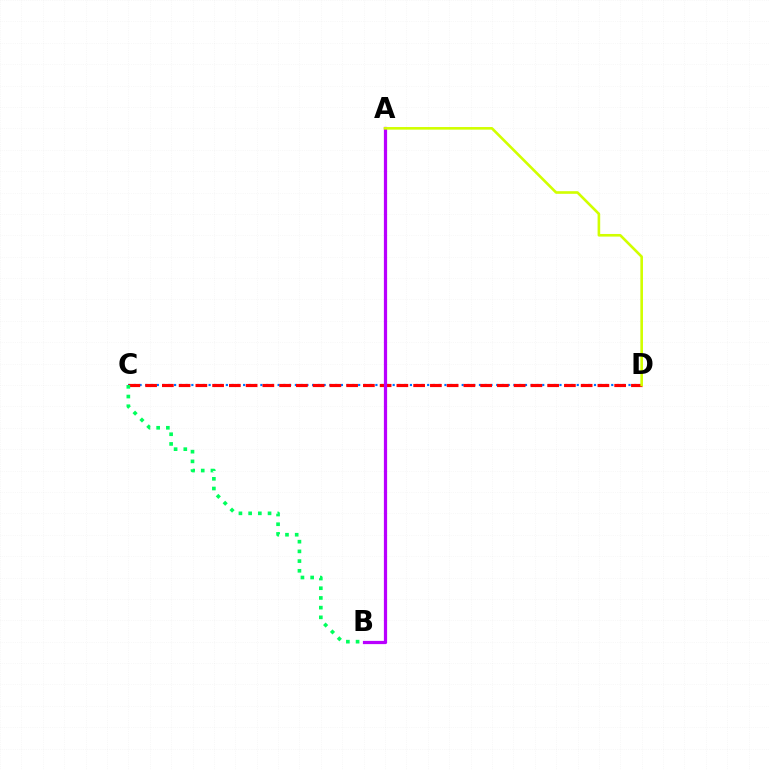{('C', 'D'): [{'color': '#0074ff', 'line_style': 'dotted', 'thickness': 1.56}, {'color': '#ff0000', 'line_style': 'dashed', 'thickness': 2.28}], ('A', 'B'): [{'color': '#b900ff', 'line_style': 'solid', 'thickness': 2.32}], ('B', 'C'): [{'color': '#00ff5c', 'line_style': 'dotted', 'thickness': 2.64}], ('A', 'D'): [{'color': '#d1ff00', 'line_style': 'solid', 'thickness': 1.89}]}